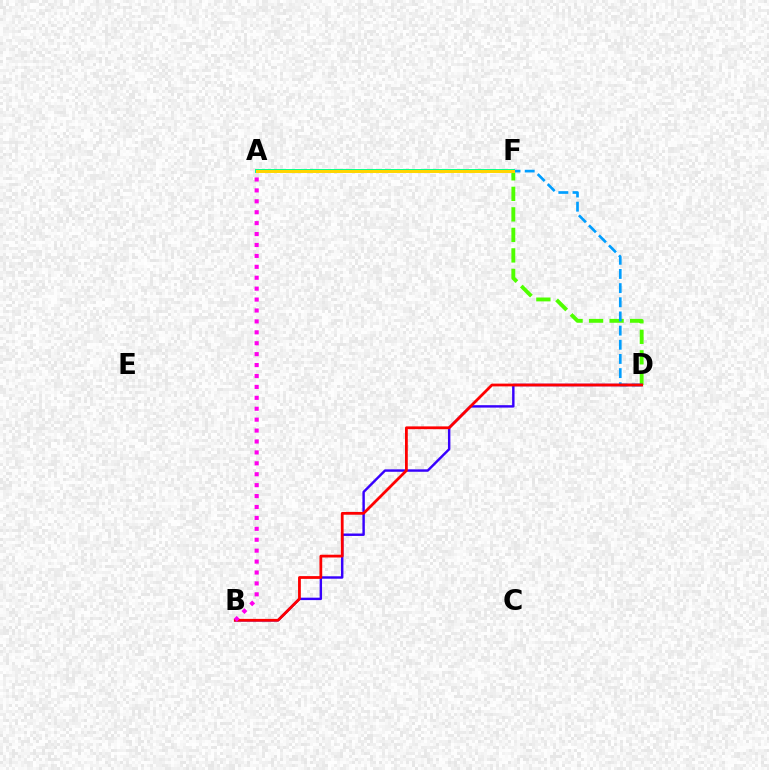{('A', 'F'): [{'color': '#00ff86', 'line_style': 'solid', 'thickness': 2.78}, {'color': '#ffd500', 'line_style': 'solid', 'thickness': 2.18}], ('D', 'F'): [{'color': '#4fff00', 'line_style': 'dashed', 'thickness': 2.79}, {'color': '#009eff', 'line_style': 'dashed', 'thickness': 1.92}], ('B', 'D'): [{'color': '#3700ff', 'line_style': 'solid', 'thickness': 1.74}, {'color': '#ff0000', 'line_style': 'solid', 'thickness': 2.0}], ('A', 'B'): [{'color': '#ff00ed', 'line_style': 'dotted', 'thickness': 2.97}]}